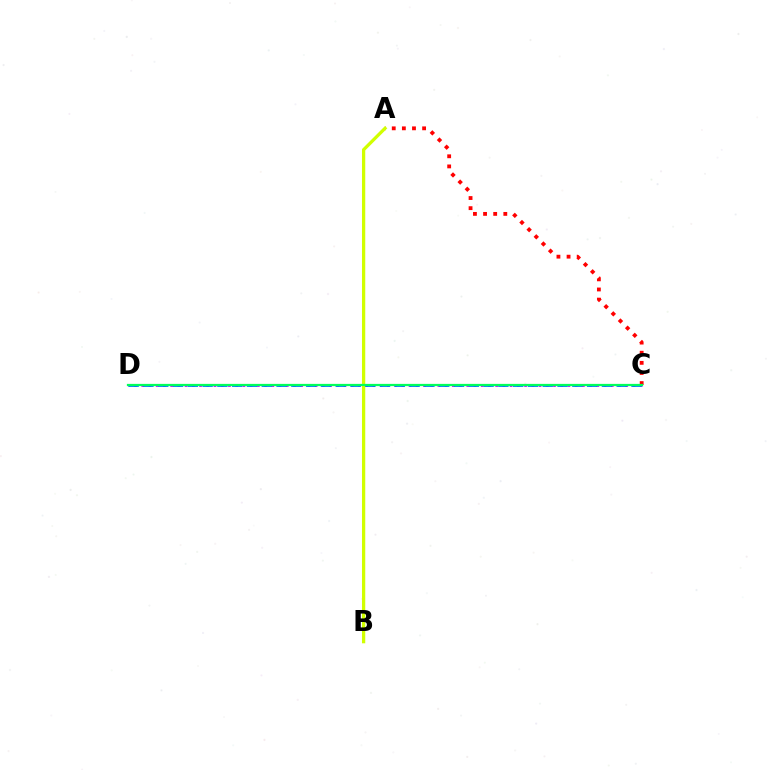{('C', 'D'): [{'color': '#b900ff', 'line_style': 'dotted', 'thickness': 1.96}, {'color': '#0074ff', 'line_style': 'dashed', 'thickness': 2.01}, {'color': '#00ff5c', 'line_style': 'solid', 'thickness': 1.62}], ('A', 'C'): [{'color': '#ff0000', 'line_style': 'dotted', 'thickness': 2.75}], ('A', 'B'): [{'color': '#d1ff00', 'line_style': 'solid', 'thickness': 2.35}]}